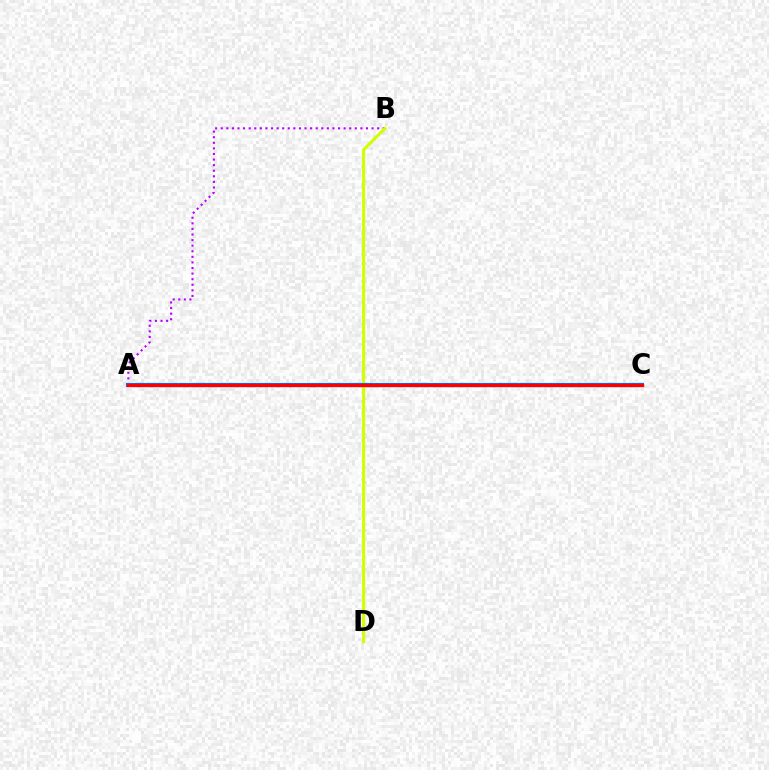{('A', 'B'): [{'color': '#b900ff', 'line_style': 'dotted', 'thickness': 1.52}], ('A', 'C'): [{'color': '#00ff5c', 'line_style': 'solid', 'thickness': 1.65}, {'color': '#0074ff', 'line_style': 'solid', 'thickness': 2.96}, {'color': '#ff0000', 'line_style': 'solid', 'thickness': 2.38}], ('B', 'D'): [{'color': '#d1ff00', 'line_style': 'solid', 'thickness': 2.21}]}